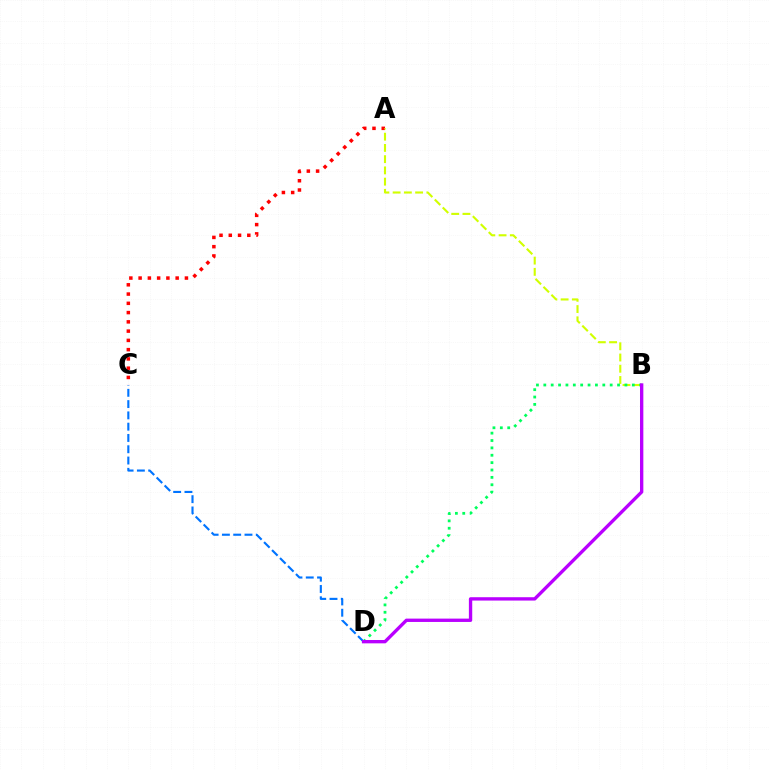{('A', 'C'): [{'color': '#ff0000', 'line_style': 'dotted', 'thickness': 2.52}], ('A', 'B'): [{'color': '#d1ff00', 'line_style': 'dashed', 'thickness': 1.53}], ('C', 'D'): [{'color': '#0074ff', 'line_style': 'dashed', 'thickness': 1.53}], ('B', 'D'): [{'color': '#00ff5c', 'line_style': 'dotted', 'thickness': 2.0}, {'color': '#b900ff', 'line_style': 'solid', 'thickness': 2.41}]}